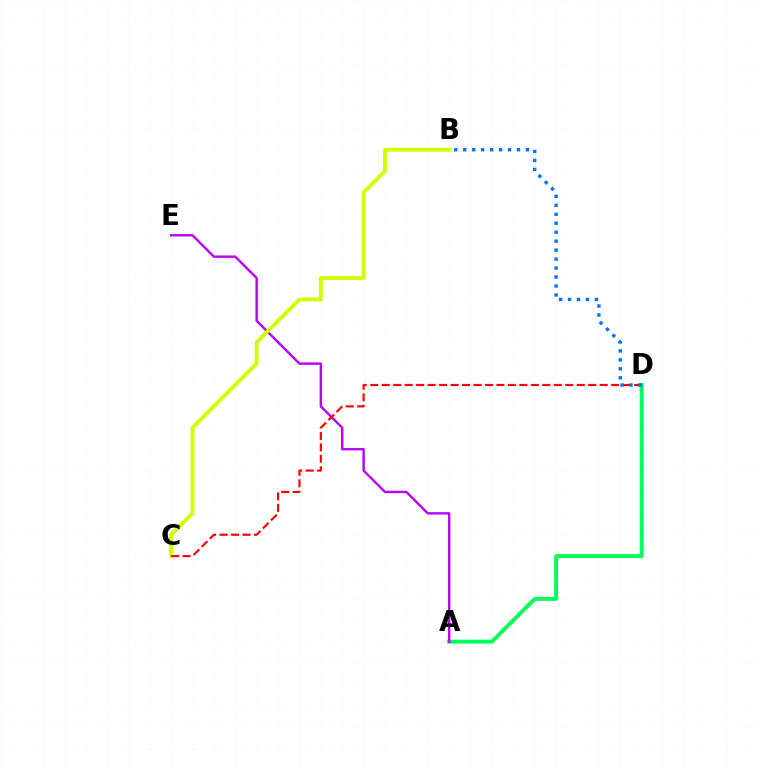{('A', 'D'): [{'color': '#00ff5c', 'line_style': 'solid', 'thickness': 2.85}], ('A', 'E'): [{'color': '#b900ff', 'line_style': 'solid', 'thickness': 1.73}], ('B', 'C'): [{'color': '#d1ff00', 'line_style': 'solid', 'thickness': 2.79}], ('C', 'D'): [{'color': '#ff0000', 'line_style': 'dashed', 'thickness': 1.56}], ('B', 'D'): [{'color': '#0074ff', 'line_style': 'dotted', 'thickness': 2.44}]}